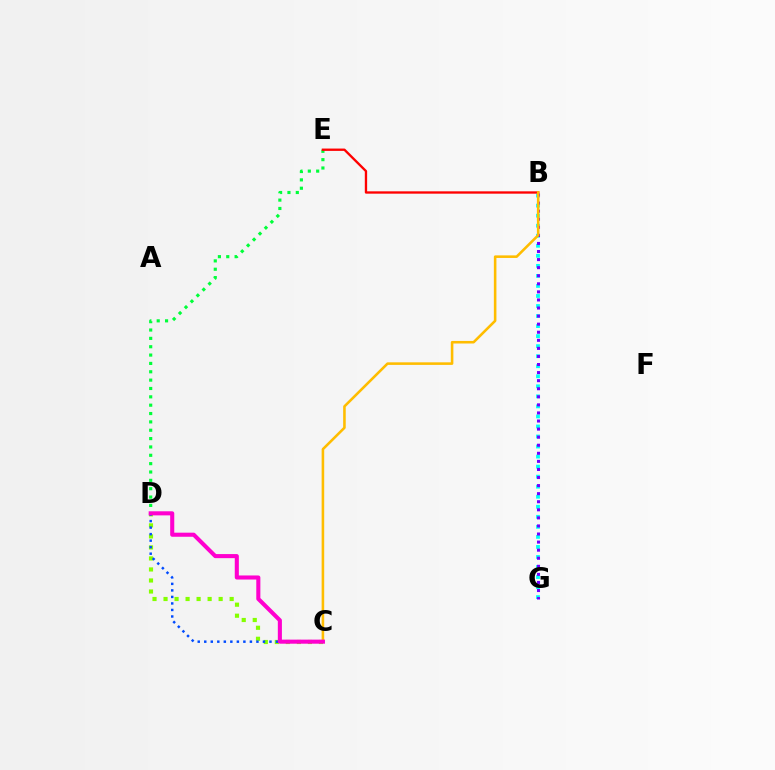{('B', 'G'): [{'color': '#00fff6', 'line_style': 'dotted', 'thickness': 2.73}, {'color': '#7200ff', 'line_style': 'dotted', 'thickness': 2.19}], ('D', 'E'): [{'color': '#00ff39', 'line_style': 'dotted', 'thickness': 2.27}], ('C', 'D'): [{'color': '#84ff00', 'line_style': 'dotted', 'thickness': 2.99}, {'color': '#004bff', 'line_style': 'dotted', 'thickness': 1.77}, {'color': '#ff00cf', 'line_style': 'solid', 'thickness': 2.94}], ('B', 'E'): [{'color': '#ff0000', 'line_style': 'solid', 'thickness': 1.68}], ('B', 'C'): [{'color': '#ffbd00', 'line_style': 'solid', 'thickness': 1.85}]}